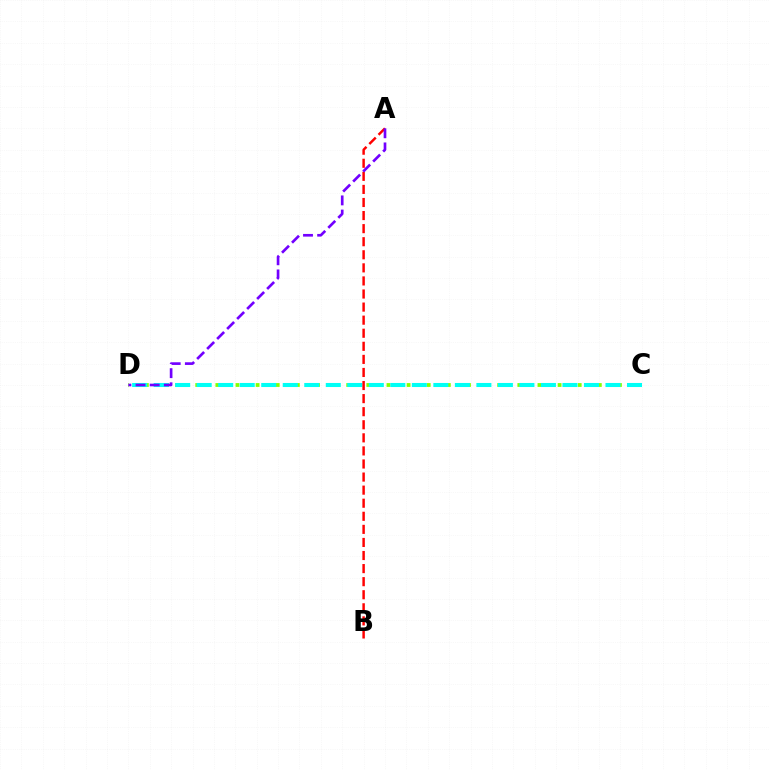{('C', 'D'): [{'color': '#84ff00', 'line_style': 'dotted', 'thickness': 2.73}, {'color': '#00fff6', 'line_style': 'dashed', 'thickness': 2.92}], ('A', 'B'): [{'color': '#ff0000', 'line_style': 'dashed', 'thickness': 1.78}], ('A', 'D'): [{'color': '#7200ff', 'line_style': 'dashed', 'thickness': 1.92}]}